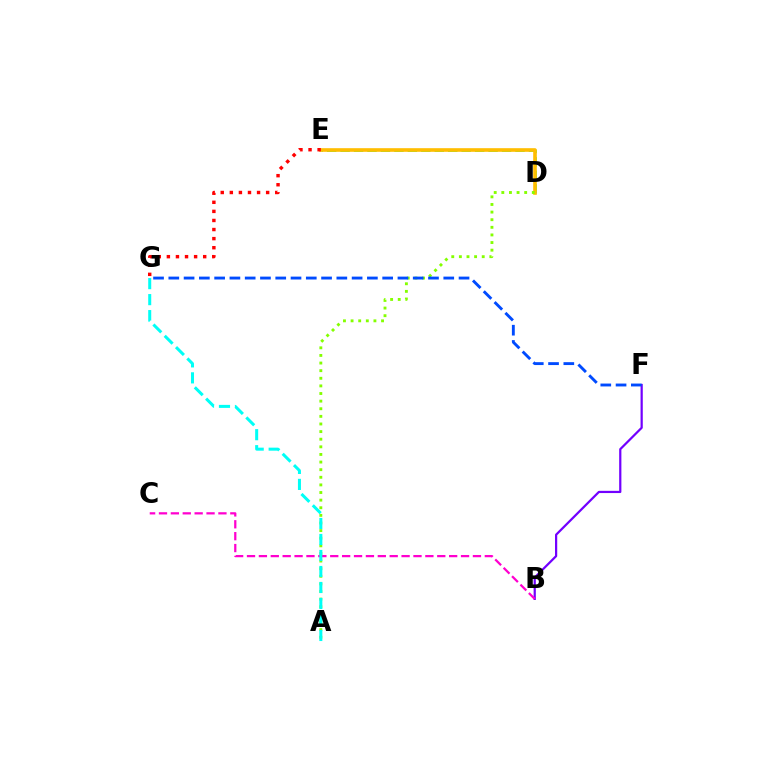{('B', 'F'): [{'color': '#7200ff', 'line_style': 'solid', 'thickness': 1.6}], ('B', 'C'): [{'color': '#ff00cf', 'line_style': 'dashed', 'thickness': 1.62}], ('D', 'E'): [{'color': '#00ff39', 'line_style': 'dashed', 'thickness': 1.83}, {'color': '#ffbd00', 'line_style': 'solid', 'thickness': 2.61}], ('A', 'D'): [{'color': '#84ff00', 'line_style': 'dotted', 'thickness': 2.07}], ('E', 'G'): [{'color': '#ff0000', 'line_style': 'dotted', 'thickness': 2.47}], ('A', 'G'): [{'color': '#00fff6', 'line_style': 'dashed', 'thickness': 2.17}], ('F', 'G'): [{'color': '#004bff', 'line_style': 'dashed', 'thickness': 2.08}]}